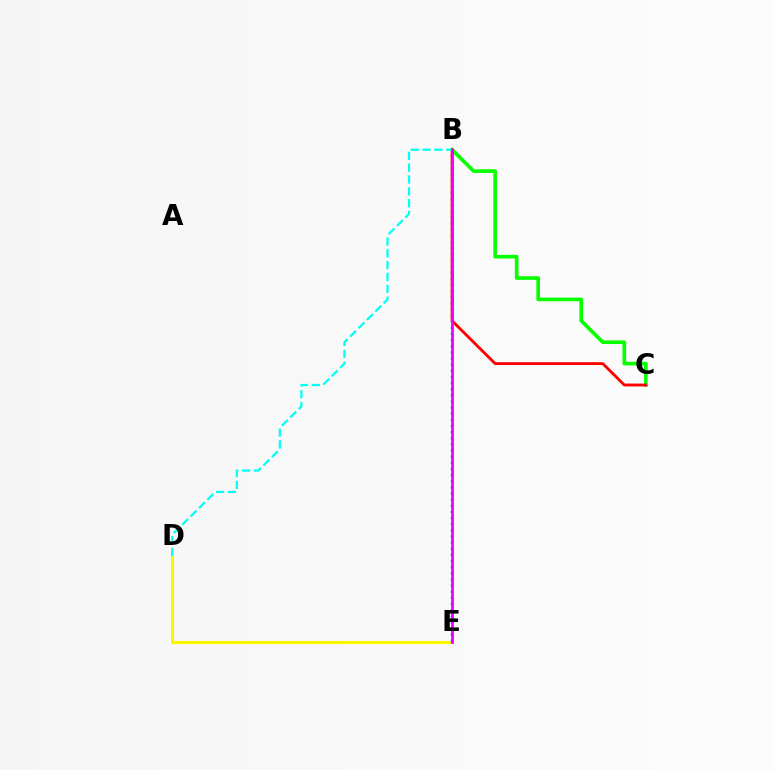{('D', 'E'): [{'color': '#fcf500', 'line_style': 'solid', 'thickness': 2.2}], ('B', 'C'): [{'color': '#08ff00', 'line_style': 'solid', 'thickness': 2.62}, {'color': '#ff0000', 'line_style': 'solid', 'thickness': 2.05}], ('B', 'E'): [{'color': '#0010ff', 'line_style': 'dotted', 'thickness': 1.67}, {'color': '#ee00ff', 'line_style': 'solid', 'thickness': 1.99}], ('B', 'D'): [{'color': '#00fff6', 'line_style': 'dashed', 'thickness': 1.61}]}